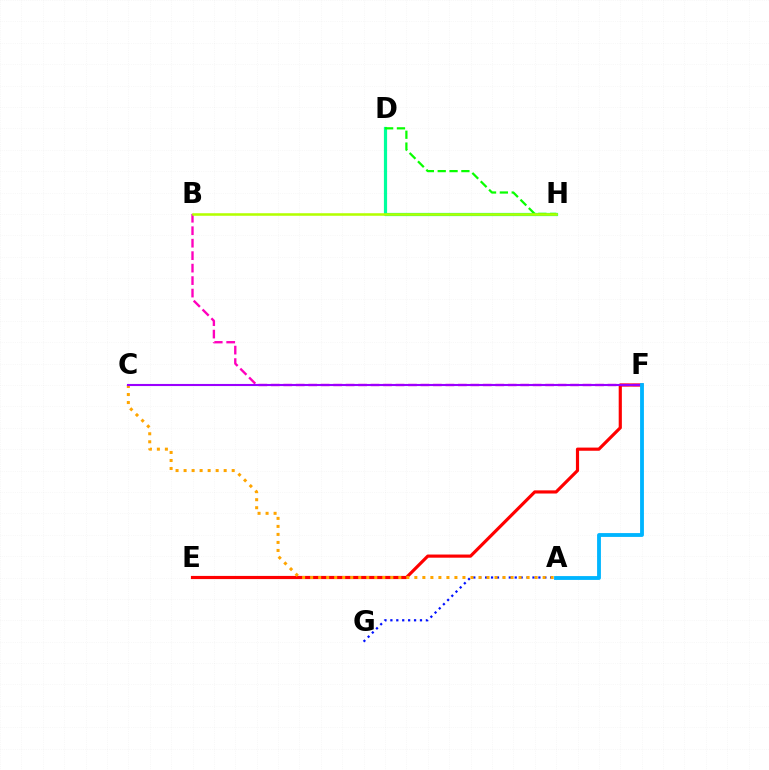{('A', 'G'): [{'color': '#0010ff', 'line_style': 'dotted', 'thickness': 1.61}], ('D', 'H'): [{'color': '#00ff9d', 'line_style': 'solid', 'thickness': 2.3}, {'color': '#08ff00', 'line_style': 'dashed', 'thickness': 1.61}], ('E', 'F'): [{'color': '#ff0000', 'line_style': 'solid', 'thickness': 2.28}], ('A', 'C'): [{'color': '#ffa500', 'line_style': 'dotted', 'thickness': 2.18}], ('B', 'F'): [{'color': '#ff00bd', 'line_style': 'dashed', 'thickness': 1.69}], ('C', 'F'): [{'color': '#9b00ff', 'line_style': 'solid', 'thickness': 1.52}], ('B', 'H'): [{'color': '#b3ff00', 'line_style': 'solid', 'thickness': 1.83}], ('A', 'F'): [{'color': '#00b5ff', 'line_style': 'solid', 'thickness': 2.76}]}